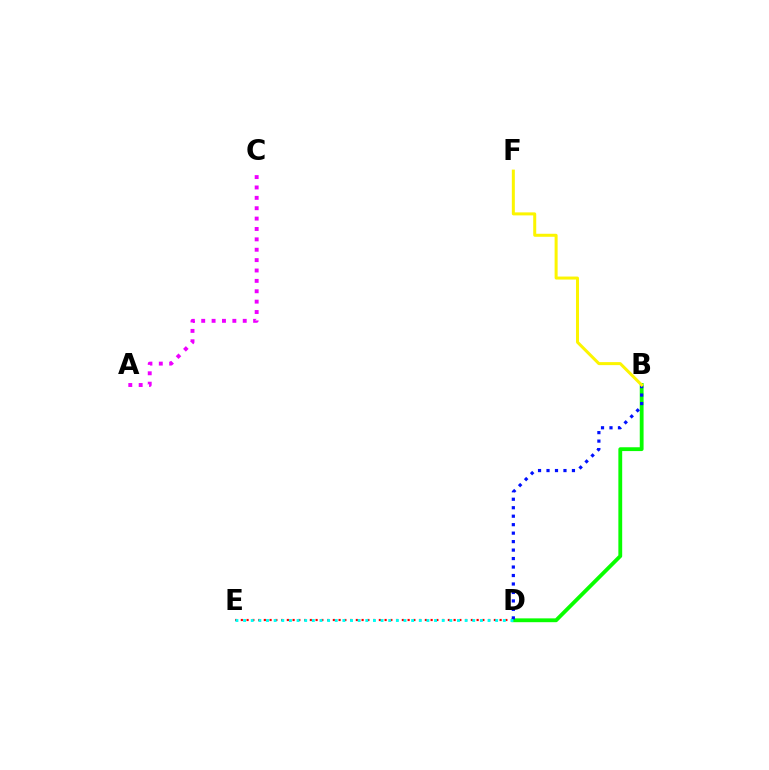{('B', 'D'): [{'color': '#08ff00', 'line_style': 'solid', 'thickness': 2.75}, {'color': '#0010ff', 'line_style': 'dotted', 'thickness': 2.3}], ('A', 'C'): [{'color': '#ee00ff', 'line_style': 'dotted', 'thickness': 2.82}], ('B', 'F'): [{'color': '#fcf500', 'line_style': 'solid', 'thickness': 2.17}], ('D', 'E'): [{'color': '#ff0000', 'line_style': 'dotted', 'thickness': 1.56}, {'color': '#00fff6', 'line_style': 'dotted', 'thickness': 2.08}]}